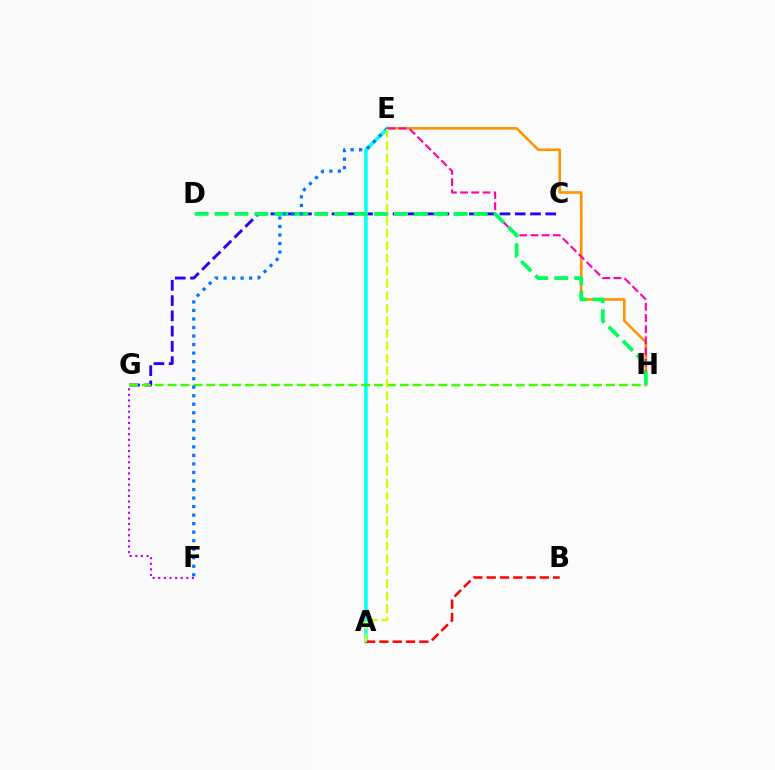{('C', 'G'): [{'color': '#2500ff', 'line_style': 'dashed', 'thickness': 2.07}], ('E', 'H'): [{'color': '#ff9400', 'line_style': 'solid', 'thickness': 1.87}, {'color': '#ff00ac', 'line_style': 'dashed', 'thickness': 1.52}], ('A', 'E'): [{'color': '#00fff6', 'line_style': 'solid', 'thickness': 2.51}, {'color': '#d1ff00', 'line_style': 'dashed', 'thickness': 1.7}], ('D', 'H'): [{'color': '#00ff5c', 'line_style': 'dashed', 'thickness': 2.71}], ('F', 'G'): [{'color': '#b900ff', 'line_style': 'dotted', 'thickness': 1.53}], ('G', 'H'): [{'color': '#3dff00', 'line_style': 'dashed', 'thickness': 1.75}], ('A', 'B'): [{'color': '#ff0000', 'line_style': 'dashed', 'thickness': 1.81}], ('E', 'F'): [{'color': '#0074ff', 'line_style': 'dotted', 'thickness': 2.32}]}